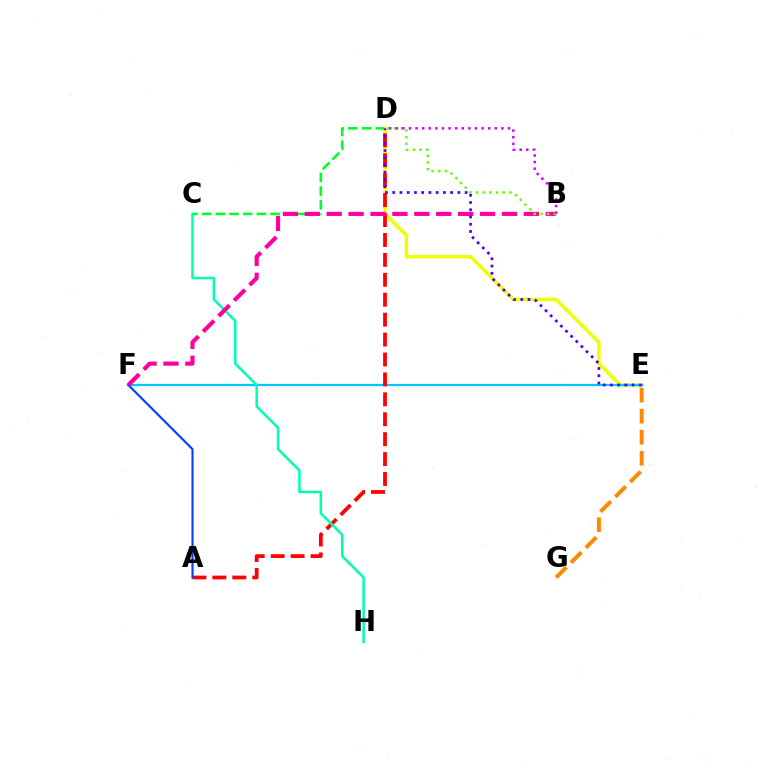{('E', 'G'): [{'color': '#ff8800', 'line_style': 'dashed', 'thickness': 2.86}], ('C', 'D'): [{'color': '#00ff27', 'line_style': 'dashed', 'thickness': 1.86}], ('D', 'E'): [{'color': '#eeff00', 'line_style': 'solid', 'thickness': 2.47}, {'color': '#4f00ff', 'line_style': 'dotted', 'thickness': 1.97}], ('E', 'F'): [{'color': '#00c7ff', 'line_style': 'solid', 'thickness': 1.59}], ('A', 'D'): [{'color': '#ff0000', 'line_style': 'dashed', 'thickness': 2.71}], ('A', 'F'): [{'color': '#003fff', 'line_style': 'solid', 'thickness': 1.52}], ('C', 'H'): [{'color': '#00ffaf', 'line_style': 'solid', 'thickness': 1.81}], ('B', 'F'): [{'color': '#ff00a0', 'line_style': 'dashed', 'thickness': 2.98}], ('B', 'D'): [{'color': '#66ff00', 'line_style': 'dotted', 'thickness': 1.81}, {'color': '#d600ff', 'line_style': 'dotted', 'thickness': 1.79}]}